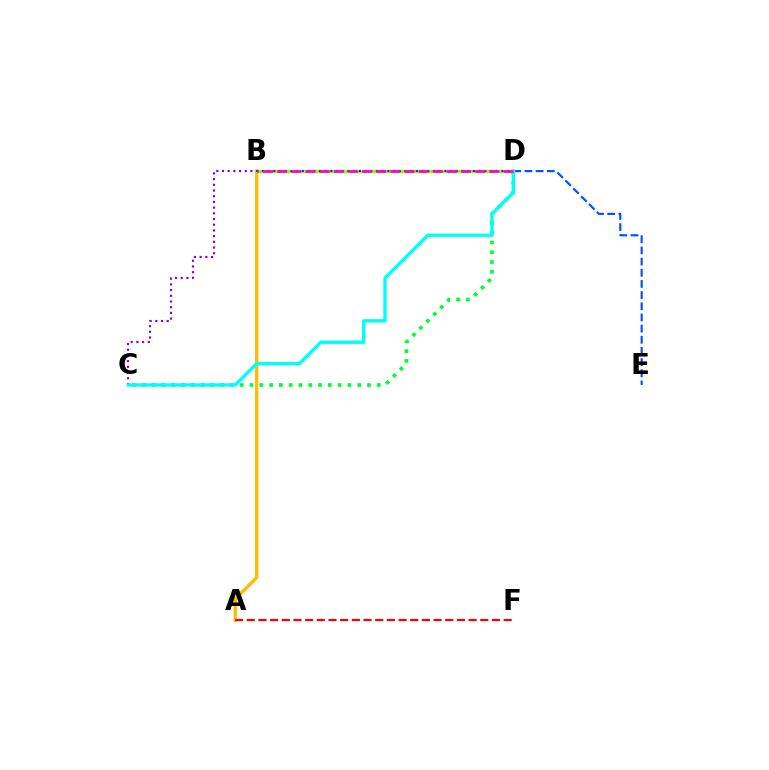{('D', 'E'): [{'color': '#004bff', 'line_style': 'dashed', 'thickness': 1.52}], ('C', 'D'): [{'color': '#00ff39', 'line_style': 'dotted', 'thickness': 2.66}, {'color': '#7200ff', 'line_style': 'dotted', 'thickness': 1.55}, {'color': '#00fff6', 'line_style': 'solid', 'thickness': 2.42}], ('A', 'B'): [{'color': '#ffbd00', 'line_style': 'solid', 'thickness': 2.44}], ('B', 'D'): [{'color': '#84ff00', 'line_style': 'solid', 'thickness': 2.43}, {'color': '#ff00cf', 'line_style': 'dashed', 'thickness': 1.92}], ('A', 'F'): [{'color': '#ff0000', 'line_style': 'dashed', 'thickness': 1.59}]}